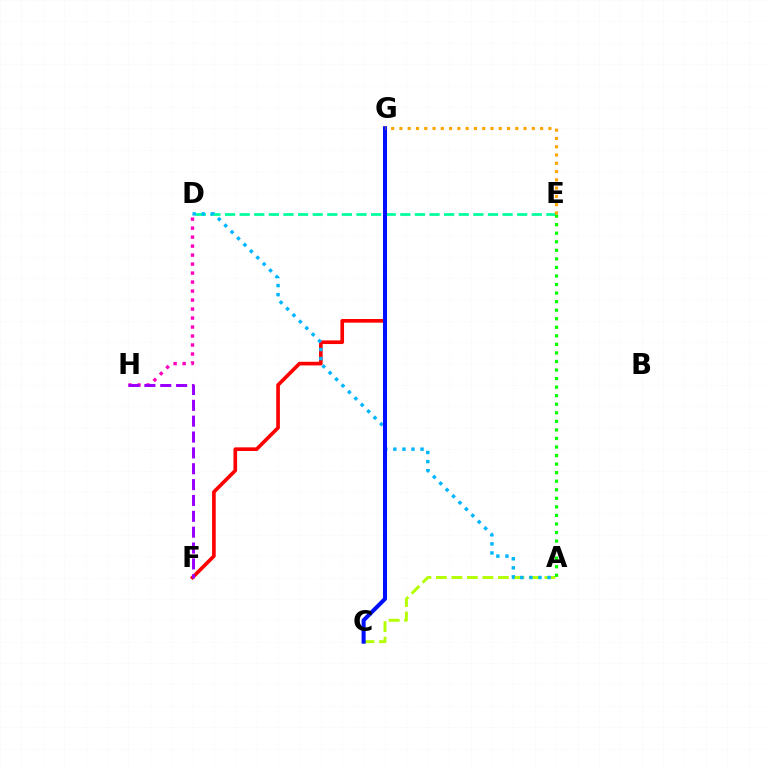{('D', 'E'): [{'color': '#00ff9d', 'line_style': 'dashed', 'thickness': 1.98}], ('A', 'C'): [{'color': '#b3ff00', 'line_style': 'dashed', 'thickness': 2.11}], ('D', 'H'): [{'color': '#ff00bd', 'line_style': 'dotted', 'thickness': 2.44}], ('F', 'G'): [{'color': '#ff0000', 'line_style': 'solid', 'thickness': 2.62}], ('A', 'D'): [{'color': '#00b5ff', 'line_style': 'dotted', 'thickness': 2.46}], ('A', 'E'): [{'color': '#08ff00', 'line_style': 'dotted', 'thickness': 2.32}], ('F', 'H'): [{'color': '#9b00ff', 'line_style': 'dashed', 'thickness': 2.15}], ('C', 'G'): [{'color': '#0010ff', 'line_style': 'solid', 'thickness': 2.91}], ('E', 'G'): [{'color': '#ffa500', 'line_style': 'dotted', 'thickness': 2.25}]}